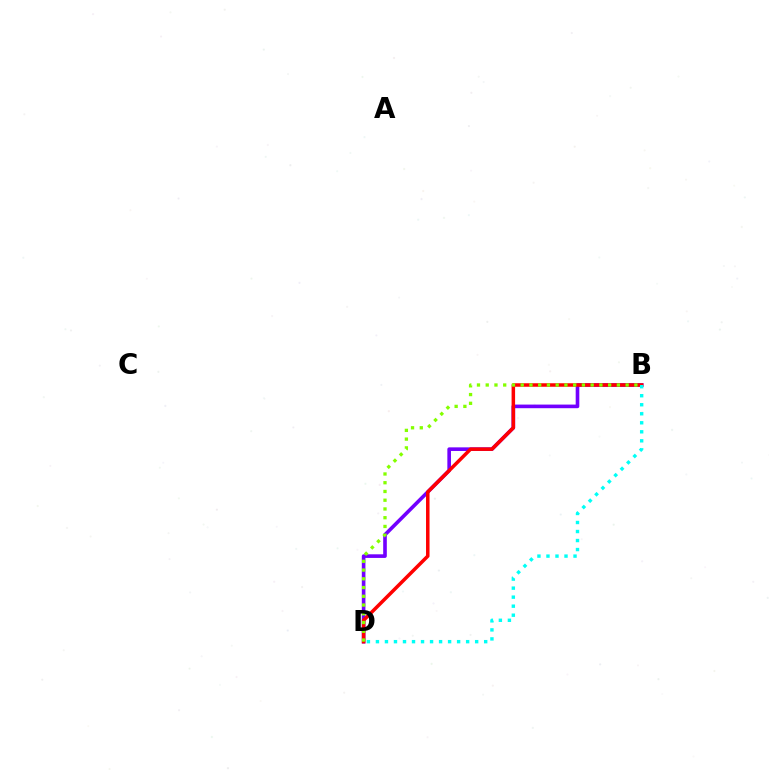{('B', 'D'): [{'color': '#7200ff', 'line_style': 'solid', 'thickness': 2.61}, {'color': '#ff0000', 'line_style': 'solid', 'thickness': 2.53}, {'color': '#84ff00', 'line_style': 'dotted', 'thickness': 2.38}, {'color': '#00fff6', 'line_style': 'dotted', 'thickness': 2.45}]}